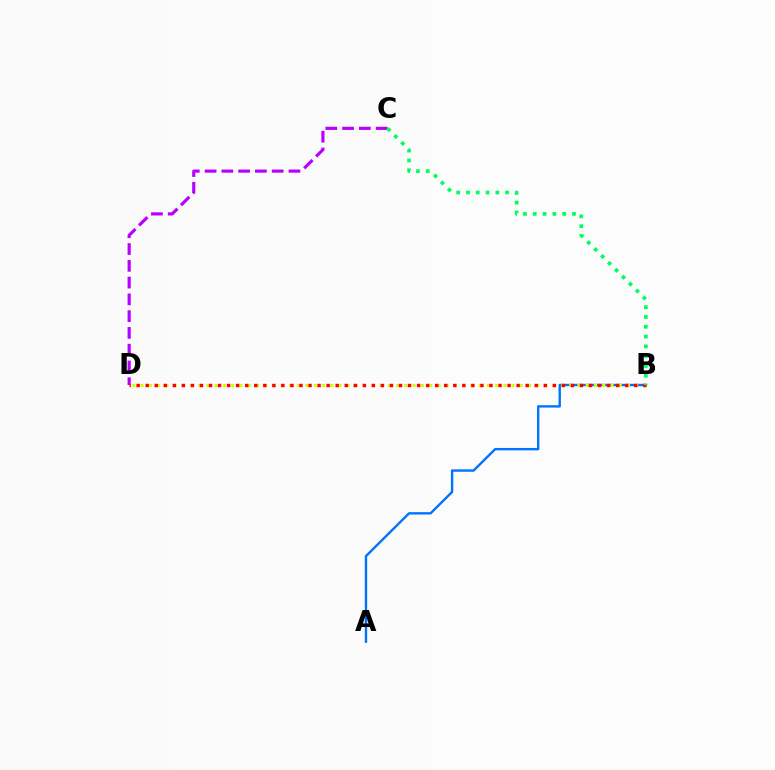{('A', 'B'): [{'color': '#0074ff', 'line_style': 'solid', 'thickness': 1.73}], ('B', 'D'): [{'color': '#d1ff00', 'line_style': 'dotted', 'thickness': 2.24}, {'color': '#ff0000', 'line_style': 'dotted', 'thickness': 2.46}], ('C', 'D'): [{'color': '#b900ff', 'line_style': 'dashed', 'thickness': 2.28}], ('B', 'C'): [{'color': '#00ff5c', 'line_style': 'dotted', 'thickness': 2.66}]}